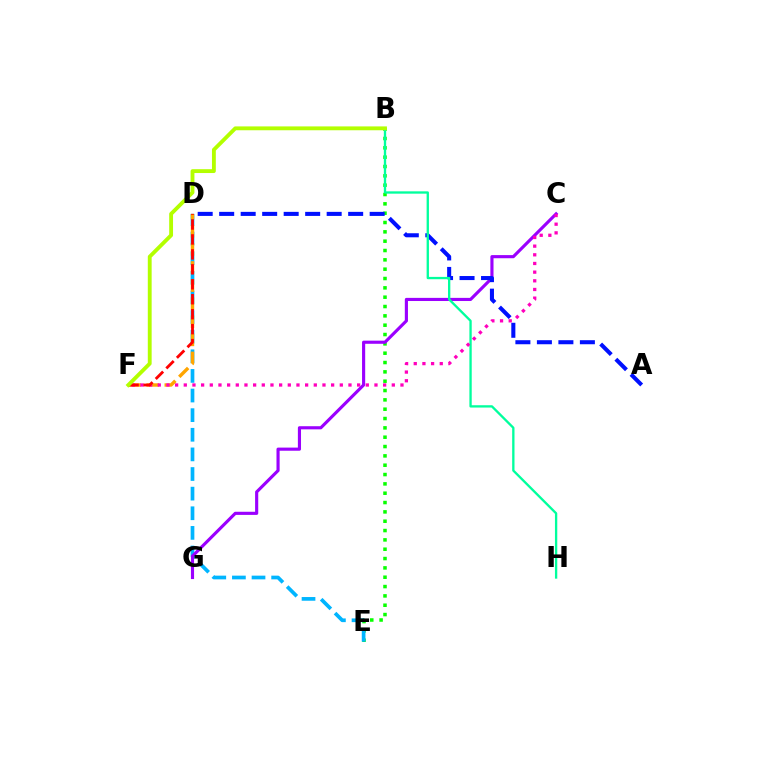{('B', 'E'): [{'color': '#08ff00', 'line_style': 'dotted', 'thickness': 2.54}], ('D', 'E'): [{'color': '#00b5ff', 'line_style': 'dashed', 'thickness': 2.67}], ('C', 'G'): [{'color': '#9b00ff', 'line_style': 'solid', 'thickness': 2.26}], ('A', 'D'): [{'color': '#0010ff', 'line_style': 'dashed', 'thickness': 2.92}], ('D', 'F'): [{'color': '#ffa500', 'line_style': 'dashed', 'thickness': 2.46}, {'color': '#ff0000', 'line_style': 'dashed', 'thickness': 2.03}], ('B', 'H'): [{'color': '#00ff9d', 'line_style': 'solid', 'thickness': 1.67}], ('C', 'F'): [{'color': '#ff00bd', 'line_style': 'dotted', 'thickness': 2.35}], ('B', 'F'): [{'color': '#b3ff00', 'line_style': 'solid', 'thickness': 2.77}]}